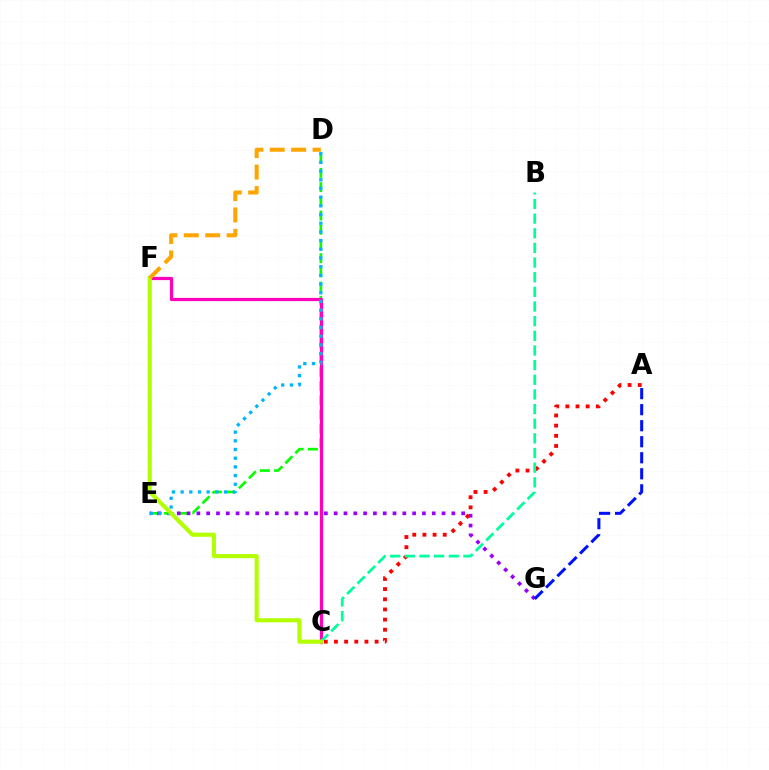{('D', 'E'): [{'color': '#08ff00', 'line_style': 'dashed', 'thickness': 1.93}, {'color': '#00b5ff', 'line_style': 'dotted', 'thickness': 2.36}], ('C', 'F'): [{'color': '#ff00bd', 'line_style': 'solid', 'thickness': 2.31}, {'color': '#b3ff00', 'line_style': 'solid', 'thickness': 2.97}], ('E', 'G'): [{'color': '#9b00ff', 'line_style': 'dotted', 'thickness': 2.66}], ('A', 'C'): [{'color': '#ff0000', 'line_style': 'dotted', 'thickness': 2.76}], ('B', 'C'): [{'color': '#00ff9d', 'line_style': 'dashed', 'thickness': 1.99}], ('A', 'G'): [{'color': '#0010ff', 'line_style': 'dashed', 'thickness': 2.18}], ('D', 'F'): [{'color': '#ffa500', 'line_style': 'dashed', 'thickness': 2.91}]}